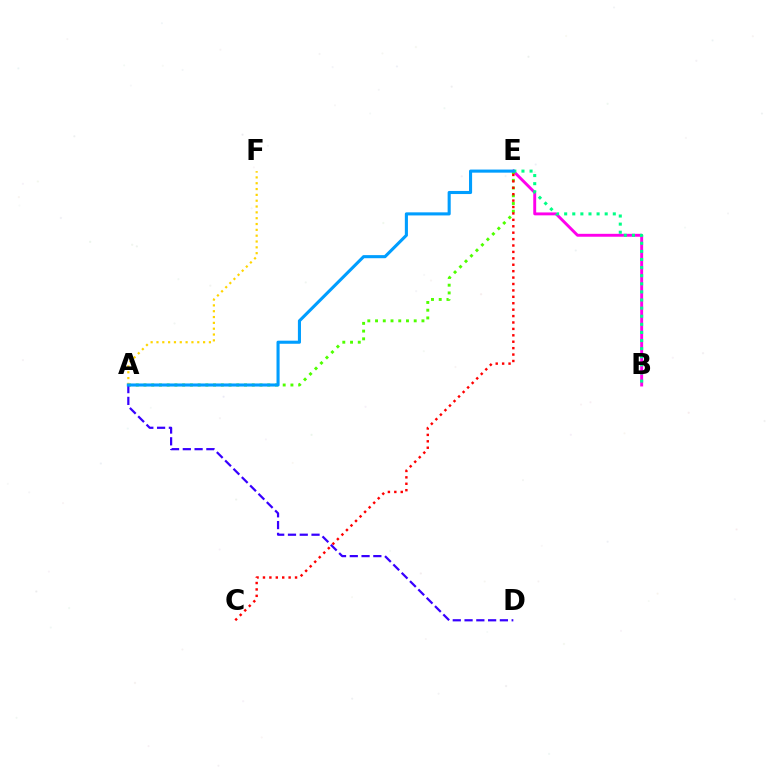{('B', 'E'): [{'color': '#ff00ed', 'line_style': 'solid', 'thickness': 2.1}, {'color': '#00ff86', 'line_style': 'dotted', 'thickness': 2.2}], ('A', 'E'): [{'color': '#4fff00', 'line_style': 'dotted', 'thickness': 2.1}, {'color': '#009eff', 'line_style': 'solid', 'thickness': 2.22}], ('A', 'D'): [{'color': '#3700ff', 'line_style': 'dashed', 'thickness': 1.6}], ('A', 'F'): [{'color': '#ffd500', 'line_style': 'dotted', 'thickness': 1.58}], ('C', 'E'): [{'color': '#ff0000', 'line_style': 'dotted', 'thickness': 1.74}]}